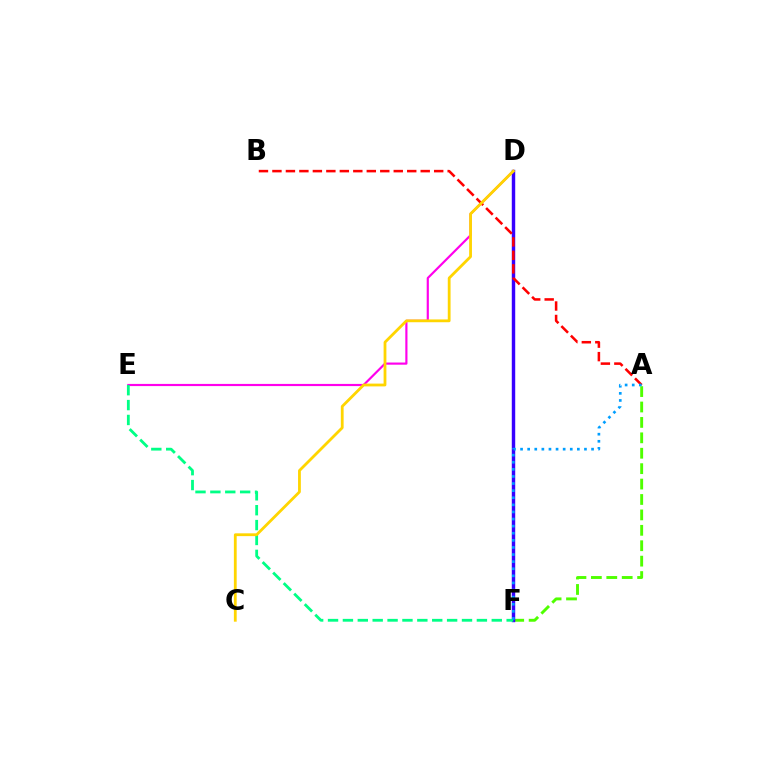{('A', 'F'): [{'color': '#4fff00', 'line_style': 'dashed', 'thickness': 2.09}, {'color': '#009eff', 'line_style': 'dotted', 'thickness': 1.93}], ('D', 'E'): [{'color': '#ff00ed', 'line_style': 'solid', 'thickness': 1.56}], ('D', 'F'): [{'color': '#3700ff', 'line_style': 'solid', 'thickness': 2.47}], ('A', 'B'): [{'color': '#ff0000', 'line_style': 'dashed', 'thickness': 1.83}], ('E', 'F'): [{'color': '#00ff86', 'line_style': 'dashed', 'thickness': 2.02}], ('C', 'D'): [{'color': '#ffd500', 'line_style': 'solid', 'thickness': 2.01}]}